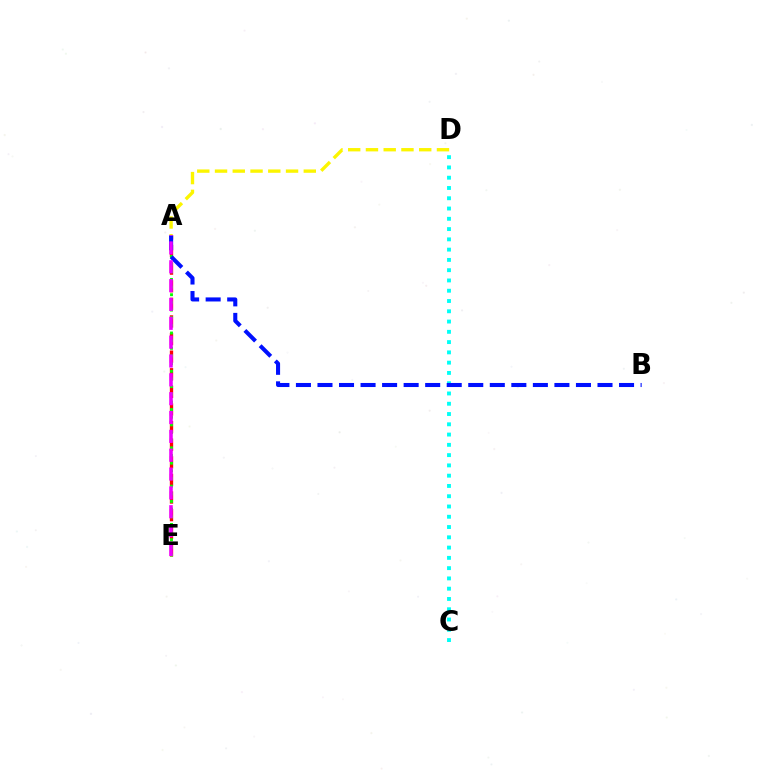{('C', 'D'): [{'color': '#00fff6', 'line_style': 'dotted', 'thickness': 2.79}], ('A', 'E'): [{'color': '#ff0000', 'line_style': 'dashed', 'thickness': 2.39}, {'color': '#08ff00', 'line_style': 'dotted', 'thickness': 2.08}, {'color': '#ee00ff', 'line_style': 'dashed', 'thickness': 2.56}], ('A', 'B'): [{'color': '#0010ff', 'line_style': 'dashed', 'thickness': 2.93}], ('A', 'D'): [{'color': '#fcf500', 'line_style': 'dashed', 'thickness': 2.41}]}